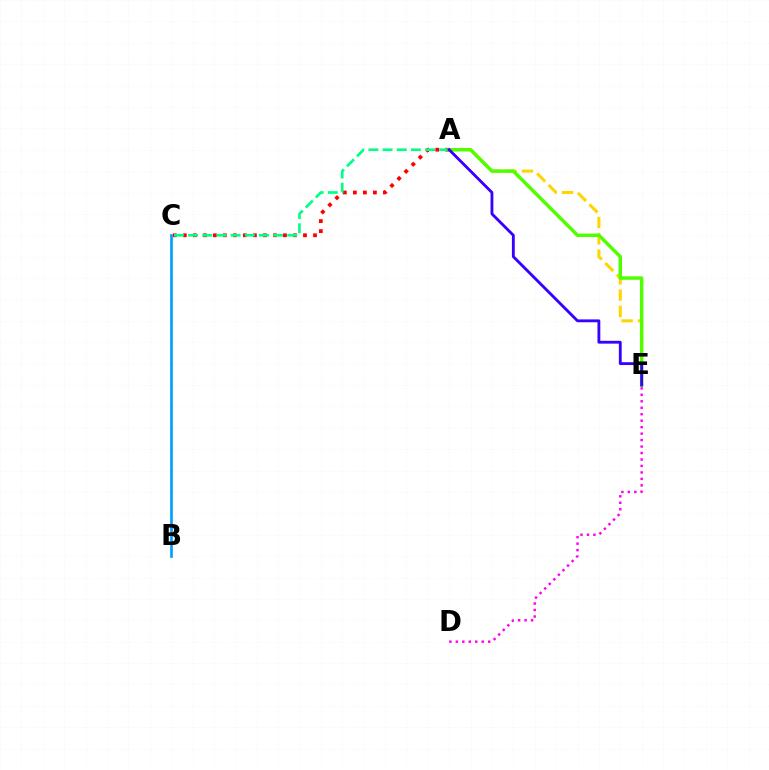{('A', 'E'): [{'color': '#ffd500', 'line_style': 'dashed', 'thickness': 2.21}, {'color': '#4fff00', 'line_style': 'solid', 'thickness': 2.48}, {'color': '#3700ff', 'line_style': 'solid', 'thickness': 2.04}], ('A', 'C'): [{'color': '#ff0000', 'line_style': 'dotted', 'thickness': 2.72}, {'color': '#00ff86', 'line_style': 'dashed', 'thickness': 1.92}], ('B', 'C'): [{'color': '#009eff', 'line_style': 'solid', 'thickness': 1.92}], ('D', 'E'): [{'color': '#ff00ed', 'line_style': 'dotted', 'thickness': 1.76}]}